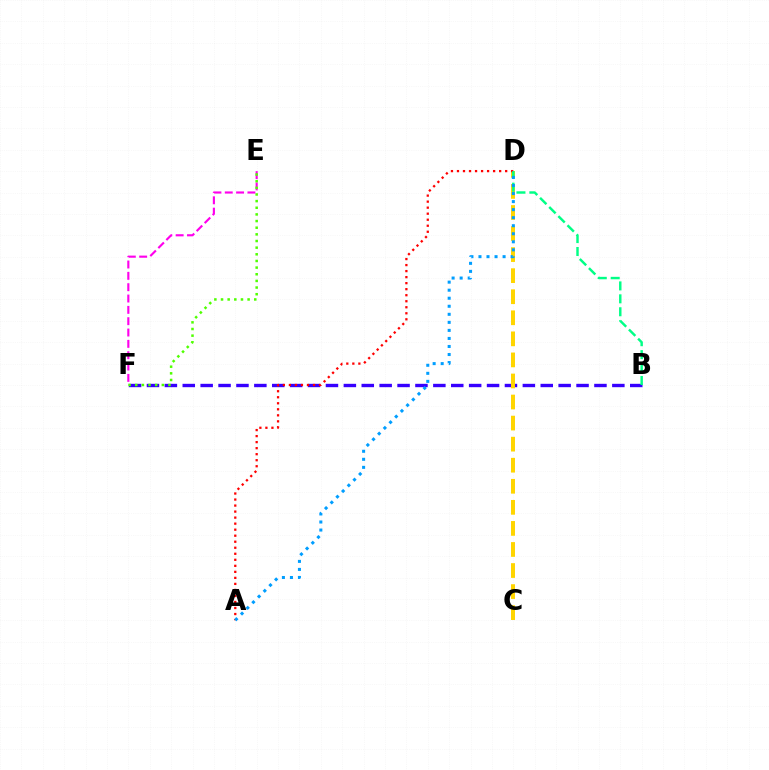{('B', 'F'): [{'color': '#3700ff', 'line_style': 'dashed', 'thickness': 2.43}], ('E', 'F'): [{'color': '#ff00ed', 'line_style': 'dashed', 'thickness': 1.54}, {'color': '#4fff00', 'line_style': 'dotted', 'thickness': 1.81}], ('C', 'D'): [{'color': '#ffd500', 'line_style': 'dashed', 'thickness': 2.86}], ('A', 'D'): [{'color': '#ff0000', 'line_style': 'dotted', 'thickness': 1.64}, {'color': '#009eff', 'line_style': 'dotted', 'thickness': 2.18}], ('B', 'D'): [{'color': '#00ff86', 'line_style': 'dashed', 'thickness': 1.76}]}